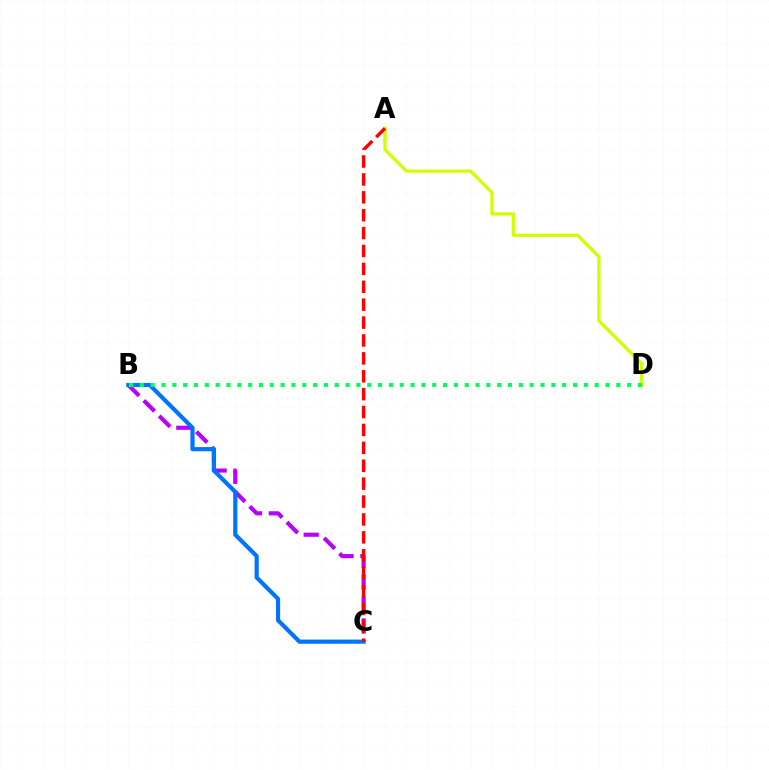{('A', 'D'): [{'color': '#d1ff00', 'line_style': 'solid', 'thickness': 2.36}], ('B', 'C'): [{'color': '#b900ff', 'line_style': 'dashed', 'thickness': 2.97}, {'color': '#0074ff', 'line_style': 'solid', 'thickness': 3.0}], ('B', 'D'): [{'color': '#00ff5c', 'line_style': 'dotted', 'thickness': 2.94}], ('A', 'C'): [{'color': '#ff0000', 'line_style': 'dashed', 'thickness': 2.43}]}